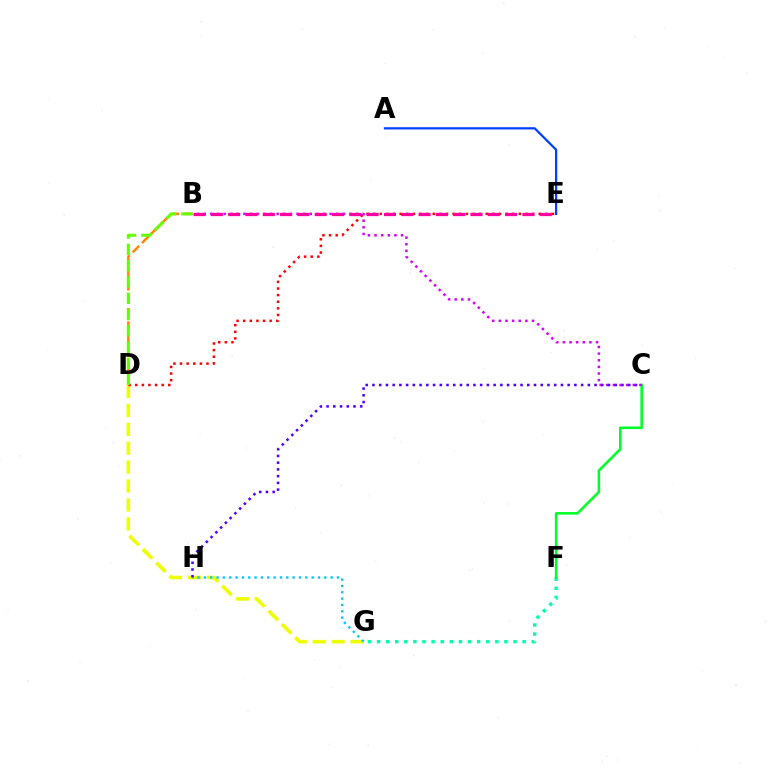{('B', 'D'): [{'color': '#ff8800', 'line_style': 'dashed', 'thickness': 1.81}, {'color': '#66ff00', 'line_style': 'dashed', 'thickness': 2.21}], ('D', 'G'): [{'color': '#eeff00', 'line_style': 'dashed', 'thickness': 2.57}], ('A', 'E'): [{'color': '#003fff', 'line_style': 'solid', 'thickness': 1.61}], ('G', 'H'): [{'color': '#00c7ff', 'line_style': 'dotted', 'thickness': 1.72}], ('D', 'E'): [{'color': '#ff0000', 'line_style': 'dotted', 'thickness': 1.8}], ('F', 'G'): [{'color': '#00ffaf', 'line_style': 'dotted', 'thickness': 2.47}], ('C', 'F'): [{'color': '#00ff27', 'line_style': 'solid', 'thickness': 1.84}], ('B', 'C'): [{'color': '#d600ff', 'line_style': 'dotted', 'thickness': 1.8}], ('B', 'E'): [{'color': '#ff00a0', 'line_style': 'dashed', 'thickness': 2.35}], ('C', 'H'): [{'color': '#4f00ff', 'line_style': 'dotted', 'thickness': 1.83}]}